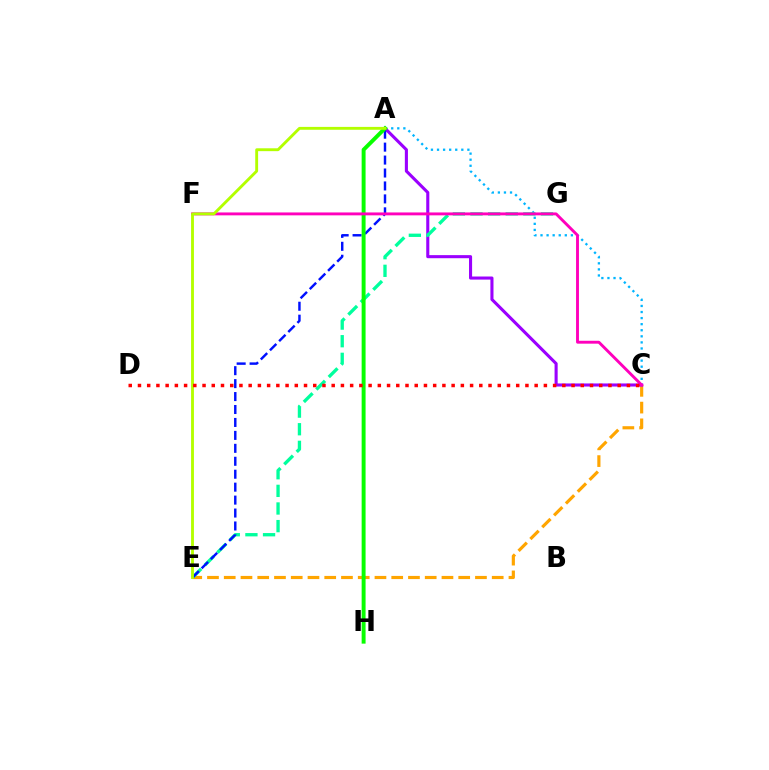{('A', 'C'): [{'color': '#00b5ff', 'line_style': 'dotted', 'thickness': 1.65}, {'color': '#9b00ff', 'line_style': 'solid', 'thickness': 2.22}], ('C', 'E'): [{'color': '#ffa500', 'line_style': 'dashed', 'thickness': 2.28}], ('E', 'G'): [{'color': '#00ff9d', 'line_style': 'dashed', 'thickness': 2.39}], ('A', 'E'): [{'color': '#0010ff', 'line_style': 'dashed', 'thickness': 1.76}, {'color': '#b3ff00', 'line_style': 'solid', 'thickness': 2.06}], ('A', 'H'): [{'color': '#08ff00', 'line_style': 'solid', 'thickness': 2.83}], ('C', 'F'): [{'color': '#ff00bd', 'line_style': 'solid', 'thickness': 2.08}], ('C', 'D'): [{'color': '#ff0000', 'line_style': 'dotted', 'thickness': 2.51}]}